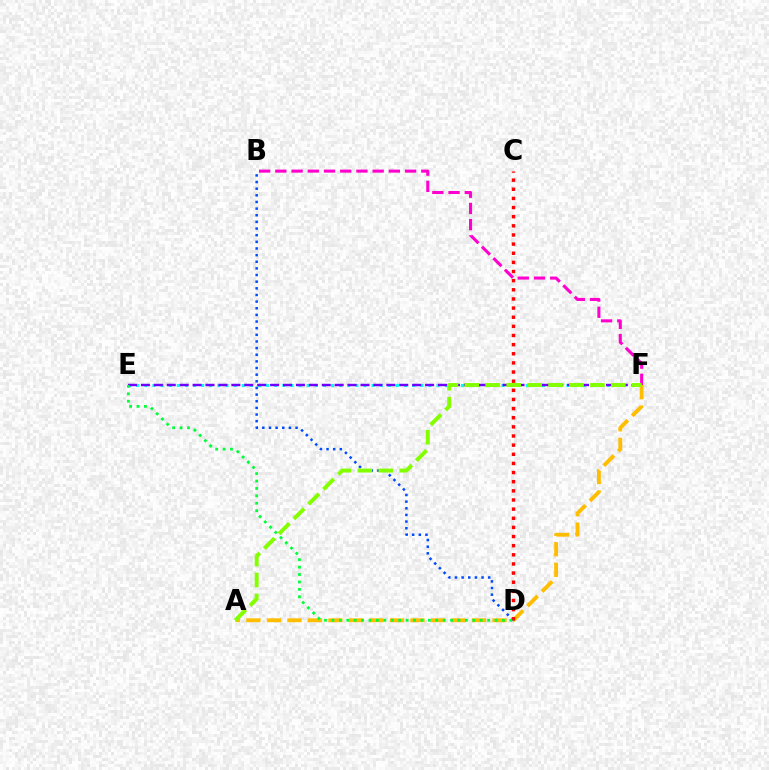{('E', 'F'): [{'color': '#00fff6', 'line_style': 'dotted', 'thickness': 2.21}, {'color': '#7200ff', 'line_style': 'dashed', 'thickness': 1.75}], ('B', 'D'): [{'color': '#004bff', 'line_style': 'dotted', 'thickness': 1.8}], ('B', 'F'): [{'color': '#ff00cf', 'line_style': 'dashed', 'thickness': 2.2}], ('A', 'F'): [{'color': '#ffbd00', 'line_style': 'dashed', 'thickness': 2.79}, {'color': '#84ff00', 'line_style': 'dashed', 'thickness': 2.84}], ('C', 'D'): [{'color': '#ff0000', 'line_style': 'dotted', 'thickness': 2.48}], ('D', 'E'): [{'color': '#00ff39', 'line_style': 'dotted', 'thickness': 2.01}]}